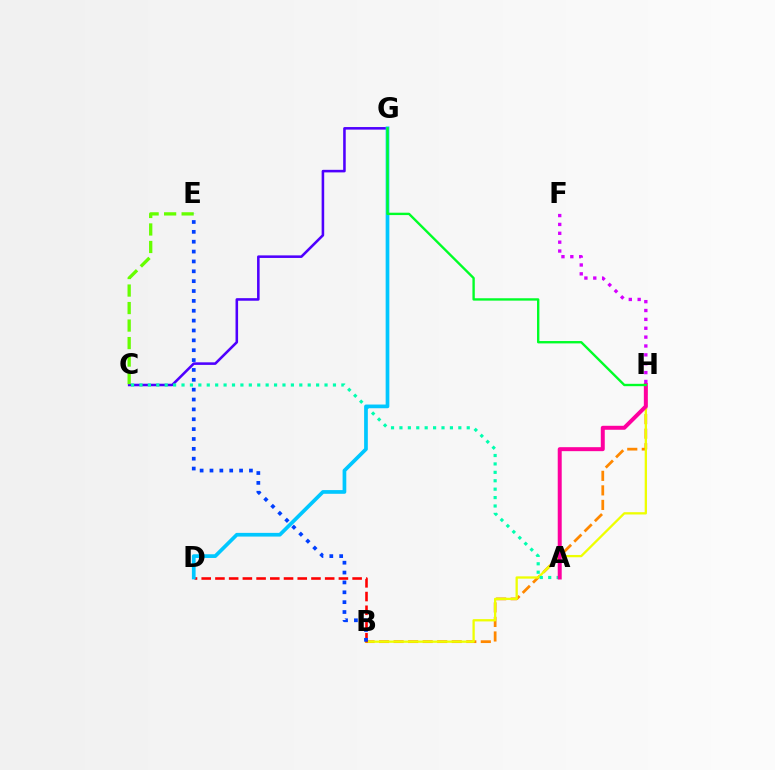{('C', 'G'): [{'color': '#4f00ff', 'line_style': 'solid', 'thickness': 1.85}], ('C', 'E'): [{'color': '#66ff00', 'line_style': 'dashed', 'thickness': 2.38}], ('B', 'H'): [{'color': '#ff8800', 'line_style': 'dashed', 'thickness': 1.97}, {'color': '#eeff00', 'line_style': 'solid', 'thickness': 1.65}], ('A', 'C'): [{'color': '#00ffaf', 'line_style': 'dotted', 'thickness': 2.29}], ('B', 'D'): [{'color': '#ff0000', 'line_style': 'dashed', 'thickness': 1.86}], ('A', 'H'): [{'color': '#ff00a0', 'line_style': 'solid', 'thickness': 2.87}], ('D', 'G'): [{'color': '#00c7ff', 'line_style': 'solid', 'thickness': 2.67}], ('G', 'H'): [{'color': '#00ff27', 'line_style': 'solid', 'thickness': 1.71}], ('B', 'E'): [{'color': '#003fff', 'line_style': 'dotted', 'thickness': 2.68}], ('F', 'H'): [{'color': '#d600ff', 'line_style': 'dotted', 'thickness': 2.41}]}